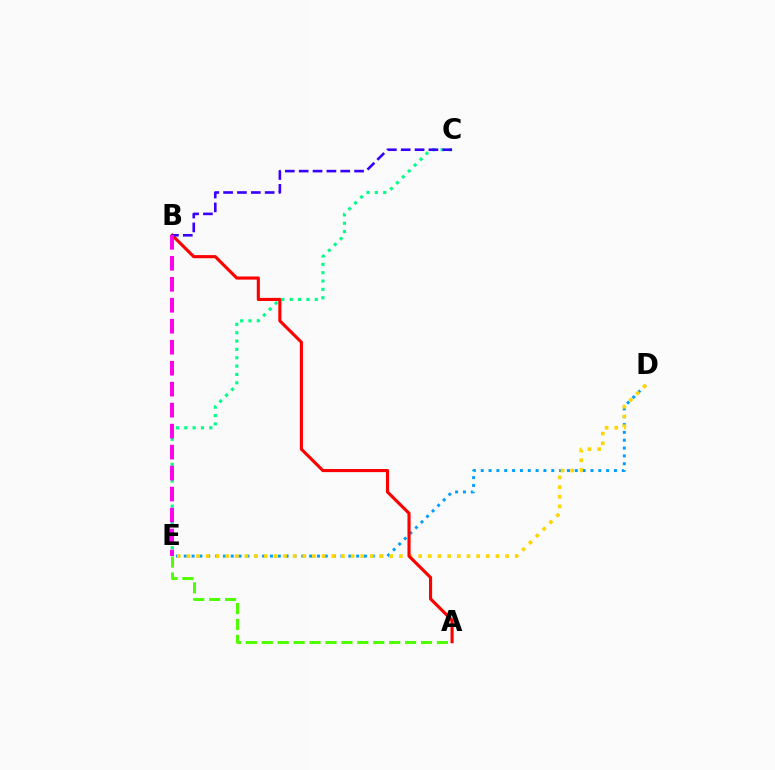{('C', 'E'): [{'color': '#00ff86', 'line_style': 'dotted', 'thickness': 2.27}], ('D', 'E'): [{'color': '#009eff', 'line_style': 'dotted', 'thickness': 2.13}, {'color': '#ffd500', 'line_style': 'dotted', 'thickness': 2.62}], ('A', 'B'): [{'color': '#ff0000', 'line_style': 'solid', 'thickness': 2.25}], ('B', 'C'): [{'color': '#3700ff', 'line_style': 'dashed', 'thickness': 1.88}], ('A', 'E'): [{'color': '#4fff00', 'line_style': 'dashed', 'thickness': 2.16}], ('B', 'E'): [{'color': '#ff00ed', 'line_style': 'dashed', 'thickness': 2.85}]}